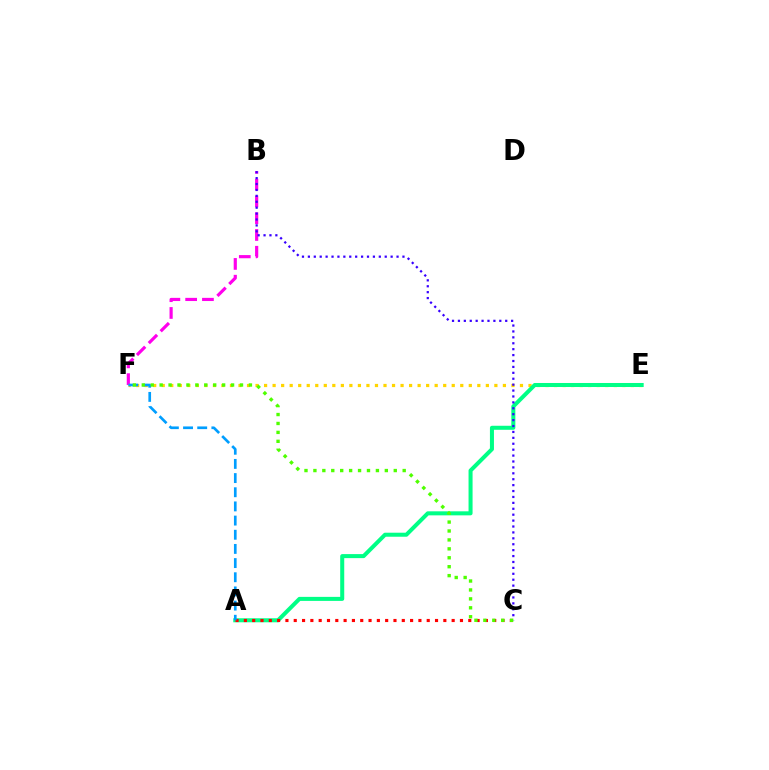{('B', 'F'): [{'color': '#ff00ed', 'line_style': 'dashed', 'thickness': 2.28}], ('E', 'F'): [{'color': '#ffd500', 'line_style': 'dotted', 'thickness': 2.32}], ('A', 'E'): [{'color': '#00ff86', 'line_style': 'solid', 'thickness': 2.9}], ('A', 'C'): [{'color': '#ff0000', 'line_style': 'dotted', 'thickness': 2.26}], ('B', 'C'): [{'color': '#3700ff', 'line_style': 'dotted', 'thickness': 1.61}], ('A', 'F'): [{'color': '#009eff', 'line_style': 'dashed', 'thickness': 1.92}], ('C', 'F'): [{'color': '#4fff00', 'line_style': 'dotted', 'thickness': 2.43}]}